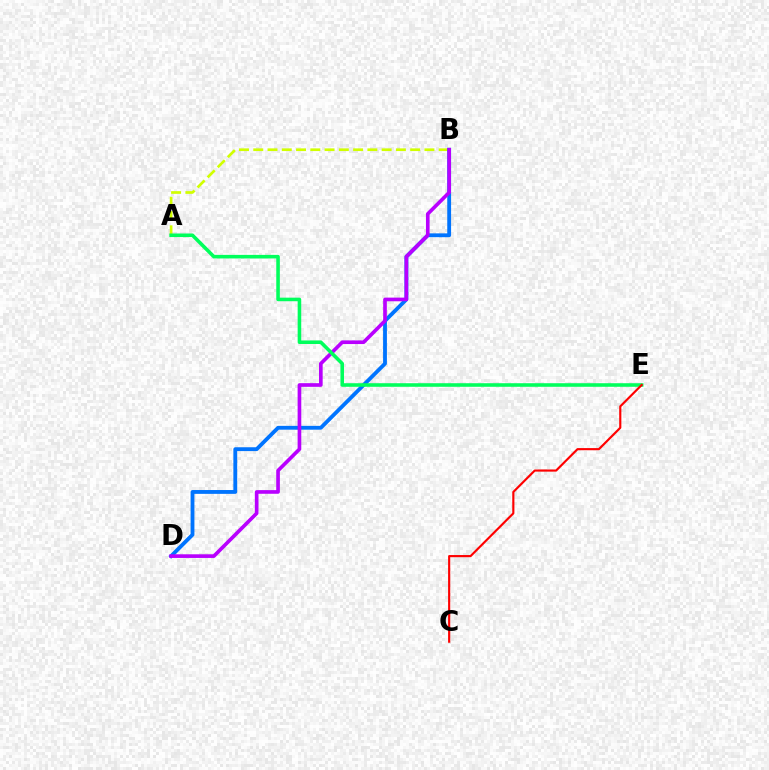{('A', 'B'): [{'color': '#d1ff00', 'line_style': 'dashed', 'thickness': 1.94}], ('B', 'D'): [{'color': '#0074ff', 'line_style': 'solid', 'thickness': 2.76}, {'color': '#b900ff', 'line_style': 'solid', 'thickness': 2.63}], ('A', 'E'): [{'color': '#00ff5c', 'line_style': 'solid', 'thickness': 2.57}], ('C', 'E'): [{'color': '#ff0000', 'line_style': 'solid', 'thickness': 1.55}]}